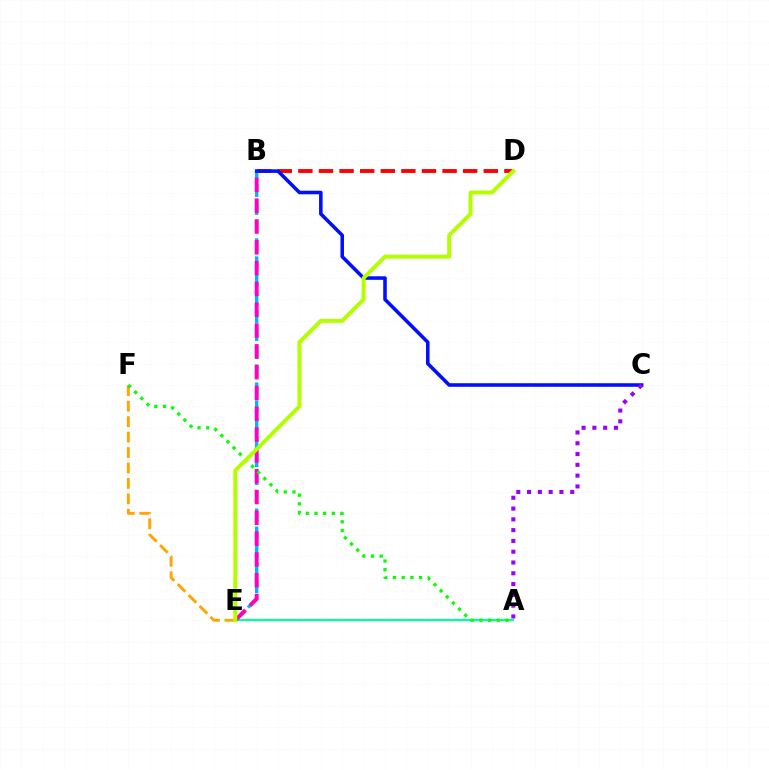{('E', 'F'): [{'color': '#ffa500', 'line_style': 'dashed', 'thickness': 2.1}], ('A', 'E'): [{'color': '#00ff9d', 'line_style': 'solid', 'thickness': 1.59}], ('B', 'D'): [{'color': '#ff0000', 'line_style': 'dashed', 'thickness': 2.8}], ('B', 'E'): [{'color': '#00b5ff', 'line_style': 'dashed', 'thickness': 2.45}, {'color': '#ff00bd', 'line_style': 'dashed', 'thickness': 2.83}], ('B', 'C'): [{'color': '#0010ff', 'line_style': 'solid', 'thickness': 2.57}], ('A', 'C'): [{'color': '#9b00ff', 'line_style': 'dotted', 'thickness': 2.93}], ('A', 'F'): [{'color': '#08ff00', 'line_style': 'dotted', 'thickness': 2.36}], ('D', 'E'): [{'color': '#b3ff00', 'line_style': 'solid', 'thickness': 2.86}]}